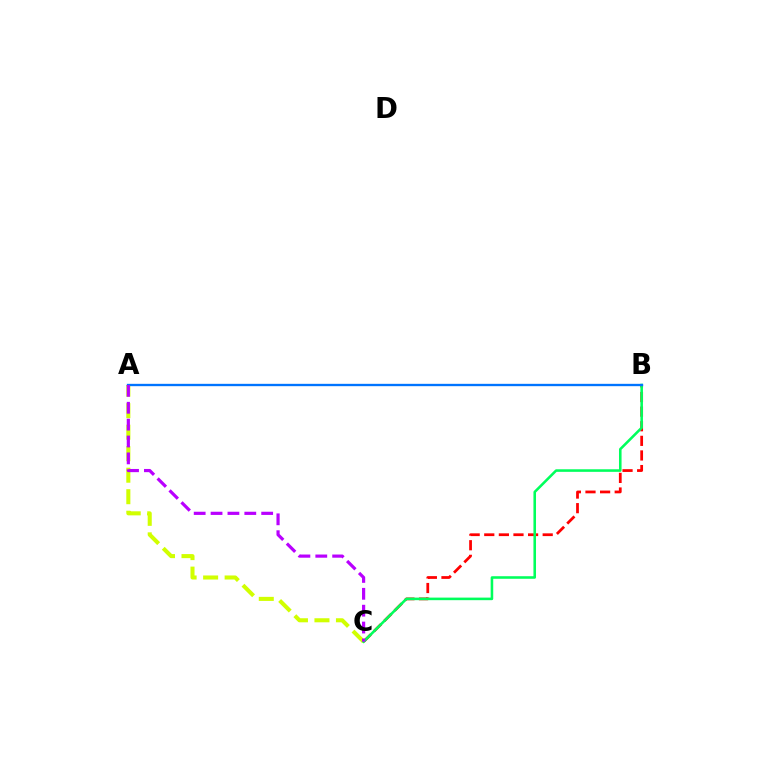{('B', 'C'): [{'color': '#ff0000', 'line_style': 'dashed', 'thickness': 1.98}, {'color': '#00ff5c', 'line_style': 'solid', 'thickness': 1.85}], ('A', 'C'): [{'color': '#d1ff00', 'line_style': 'dashed', 'thickness': 2.92}, {'color': '#b900ff', 'line_style': 'dashed', 'thickness': 2.29}], ('A', 'B'): [{'color': '#0074ff', 'line_style': 'solid', 'thickness': 1.69}]}